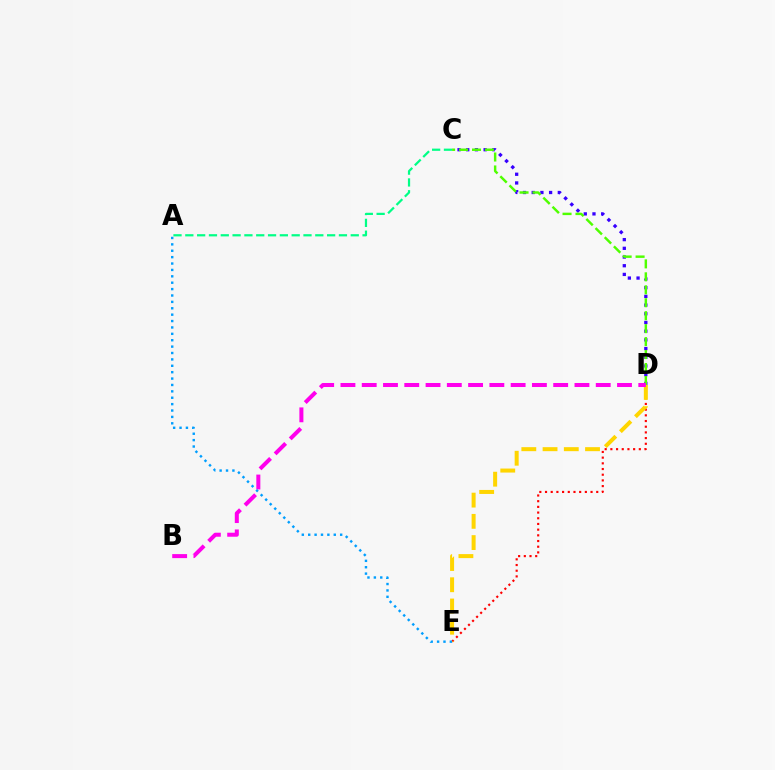{('D', 'E'): [{'color': '#ff0000', 'line_style': 'dotted', 'thickness': 1.55}, {'color': '#ffd500', 'line_style': 'dashed', 'thickness': 2.88}], ('C', 'D'): [{'color': '#3700ff', 'line_style': 'dotted', 'thickness': 2.36}, {'color': '#4fff00', 'line_style': 'dashed', 'thickness': 1.76}], ('B', 'D'): [{'color': '#ff00ed', 'line_style': 'dashed', 'thickness': 2.89}], ('A', 'C'): [{'color': '#00ff86', 'line_style': 'dashed', 'thickness': 1.61}], ('A', 'E'): [{'color': '#009eff', 'line_style': 'dotted', 'thickness': 1.74}]}